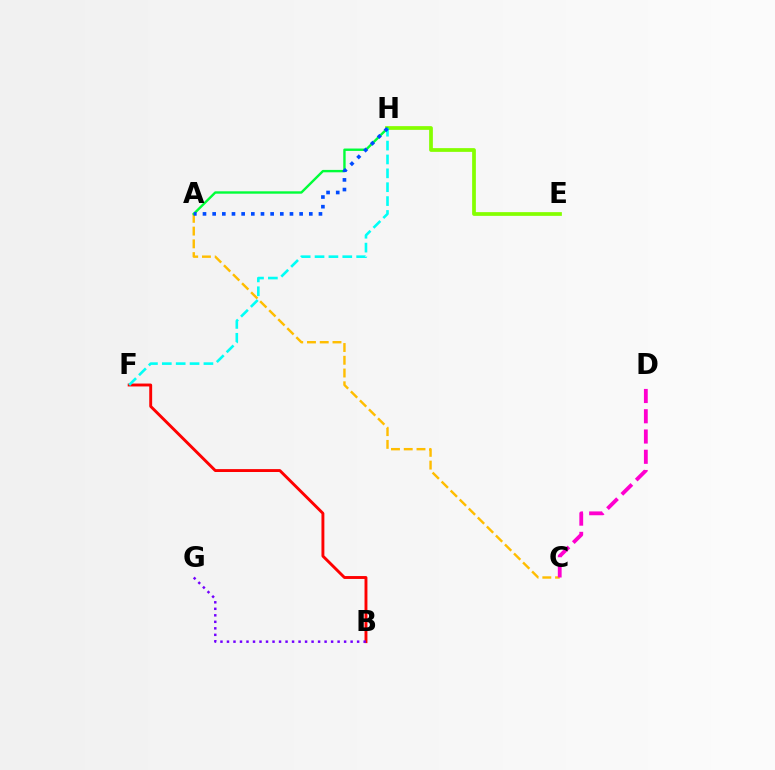{('A', 'C'): [{'color': '#ffbd00', 'line_style': 'dashed', 'thickness': 1.73}], ('E', 'H'): [{'color': '#84ff00', 'line_style': 'solid', 'thickness': 2.69}], ('B', 'F'): [{'color': '#ff0000', 'line_style': 'solid', 'thickness': 2.09}], ('A', 'H'): [{'color': '#00ff39', 'line_style': 'solid', 'thickness': 1.72}, {'color': '#004bff', 'line_style': 'dotted', 'thickness': 2.63}], ('F', 'H'): [{'color': '#00fff6', 'line_style': 'dashed', 'thickness': 1.88}], ('B', 'G'): [{'color': '#7200ff', 'line_style': 'dotted', 'thickness': 1.77}], ('C', 'D'): [{'color': '#ff00cf', 'line_style': 'dashed', 'thickness': 2.75}]}